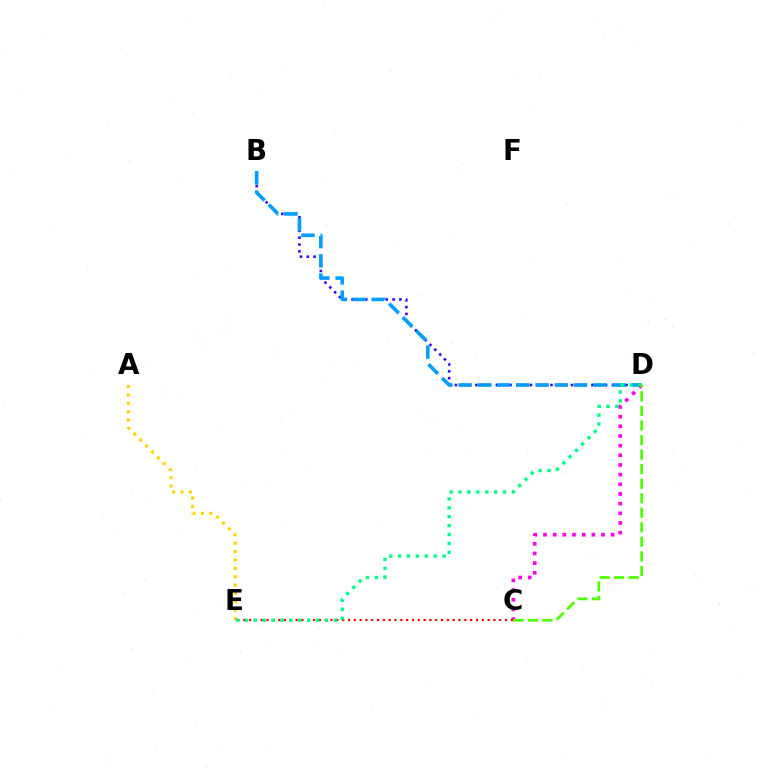{('B', 'D'): [{'color': '#3700ff', 'line_style': 'dotted', 'thickness': 1.85}, {'color': '#009eff', 'line_style': 'dashed', 'thickness': 2.61}], ('A', 'E'): [{'color': '#ffd500', 'line_style': 'dotted', 'thickness': 2.27}], ('C', 'D'): [{'color': '#ff00ed', 'line_style': 'dotted', 'thickness': 2.63}, {'color': '#4fff00', 'line_style': 'dashed', 'thickness': 1.98}], ('C', 'E'): [{'color': '#ff0000', 'line_style': 'dotted', 'thickness': 1.58}], ('D', 'E'): [{'color': '#00ff86', 'line_style': 'dotted', 'thickness': 2.42}]}